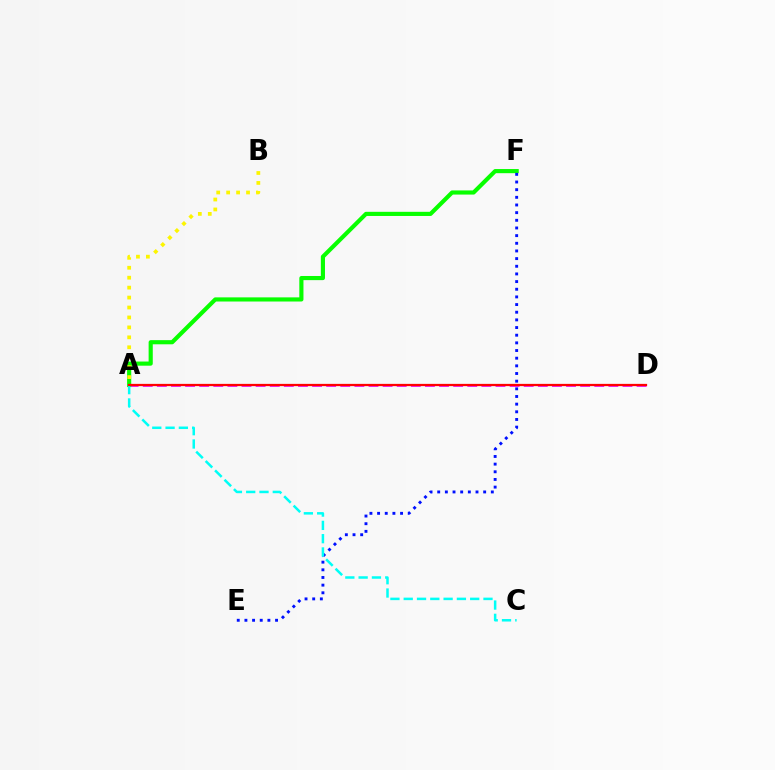{('A', 'D'): [{'color': '#ee00ff', 'line_style': 'dashed', 'thickness': 1.92}, {'color': '#ff0000', 'line_style': 'solid', 'thickness': 1.62}], ('A', 'F'): [{'color': '#08ff00', 'line_style': 'solid', 'thickness': 2.98}], ('E', 'F'): [{'color': '#0010ff', 'line_style': 'dotted', 'thickness': 2.08}], ('A', 'C'): [{'color': '#00fff6', 'line_style': 'dashed', 'thickness': 1.81}], ('A', 'B'): [{'color': '#fcf500', 'line_style': 'dotted', 'thickness': 2.7}]}